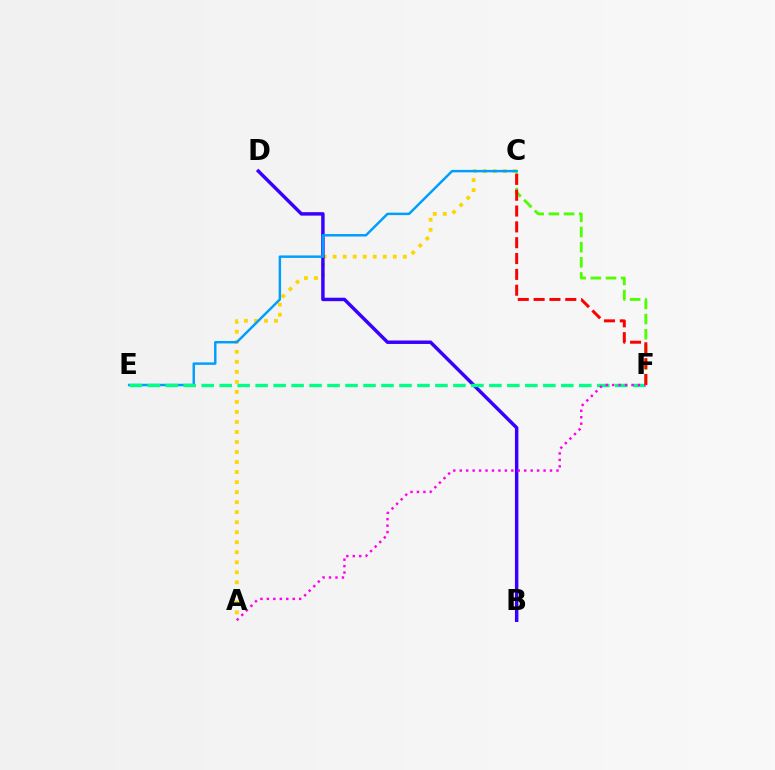{('C', 'F'): [{'color': '#4fff00', 'line_style': 'dashed', 'thickness': 2.06}, {'color': '#ff0000', 'line_style': 'dashed', 'thickness': 2.15}], ('A', 'C'): [{'color': '#ffd500', 'line_style': 'dotted', 'thickness': 2.72}], ('B', 'D'): [{'color': '#3700ff', 'line_style': 'solid', 'thickness': 2.49}], ('C', 'E'): [{'color': '#009eff', 'line_style': 'solid', 'thickness': 1.77}], ('E', 'F'): [{'color': '#00ff86', 'line_style': 'dashed', 'thickness': 2.44}], ('A', 'F'): [{'color': '#ff00ed', 'line_style': 'dotted', 'thickness': 1.75}]}